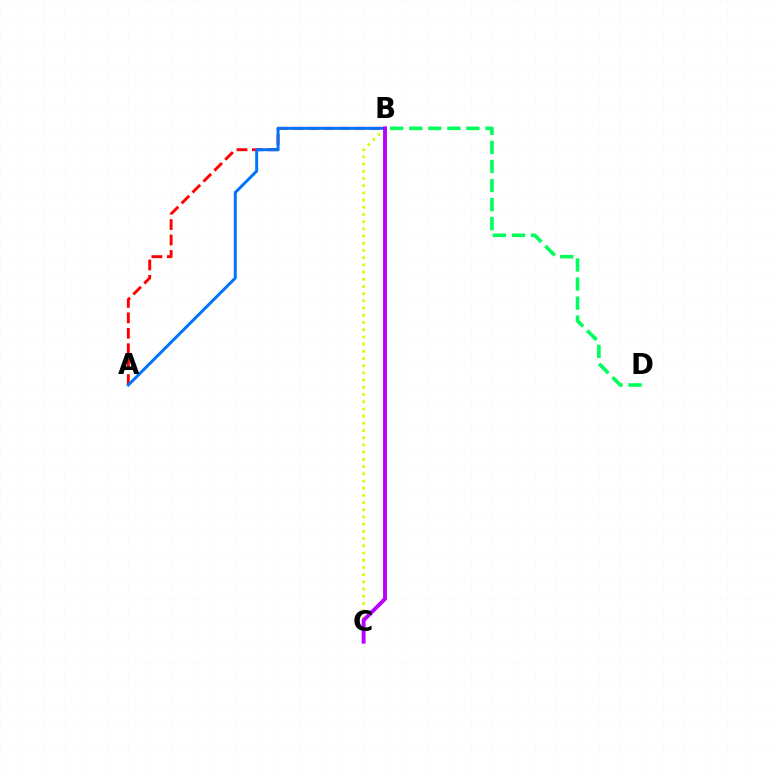{('A', 'B'): [{'color': '#ff0000', 'line_style': 'dashed', 'thickness': 2.1}, {'color': '#0074ff', 'line_style': 'solid', 'thickness': 2.13}], ('B', 'C'): [{'color': '#d1ff00', 'line_style': 'dotted', 'thickness': 1.96}, {'color': '#b900ff', 'line_style': 'solid', 'thickness': 2.8}], ('B', 'D'): [{'color': '#00ff5c', 'line_style': 'dashed', 'thickness': 2.59}]}